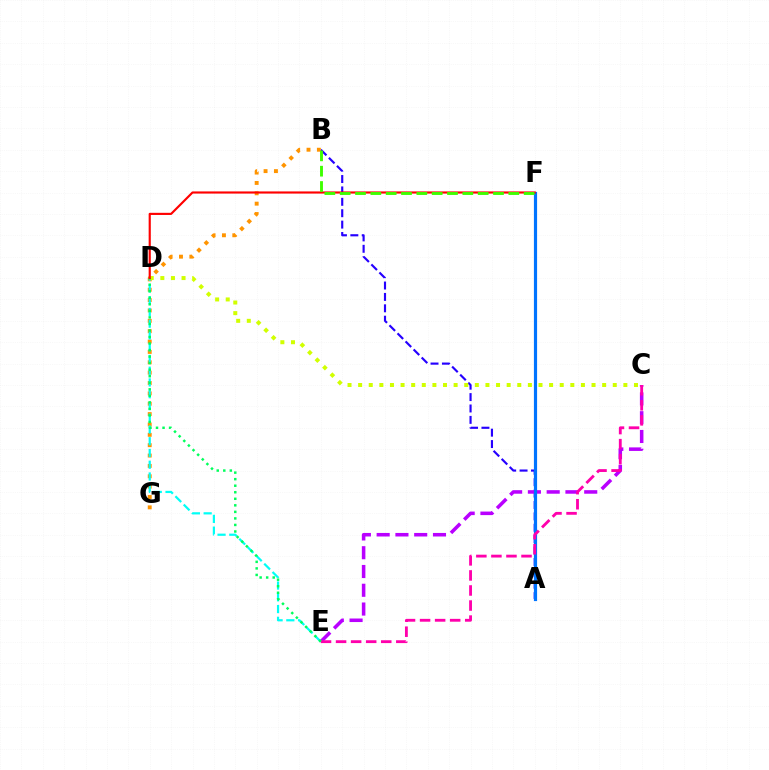{('A', 'B'): [{'color': '#2500ff', 'line_style': 'dashed', 'thickness': 1.55}], ('C', 'E'): [{'color': '#b900ff', 'line_style': 'dashed', 'thickness': 2.55}, {'color': '#ff00ac', 'line_style': 'dashed', 'thickness': 2.05}], ('B', 'G'): [{'color': '#ff9400', 'line_style': 'dotted', 'thickness': 2.82}], ('A', 'F'): [{'color': '#0074ff', 'line_style': 'solid', 'thickness': 2.29}], ('D', 'E'): [{'color': '#00fff6', 'line_style': 'dashed', 'thickness': 1.6}, {'color': '#00ff5c', 'line_style': 'dotted', 'thickness': 1.78}], ('C', 'D'): [{'color': '#d1ff00', 'line_style': 'dotted', 'thickness': 2.88}], ('D', 'F'): [{'color': '#ff0000', 'line_style': 'solid', 'thickness': 1.55}], ('B', 'F'): [{'color': '#3dff00', 'line_style': 'dashed', 'thickness': 2.08}]}